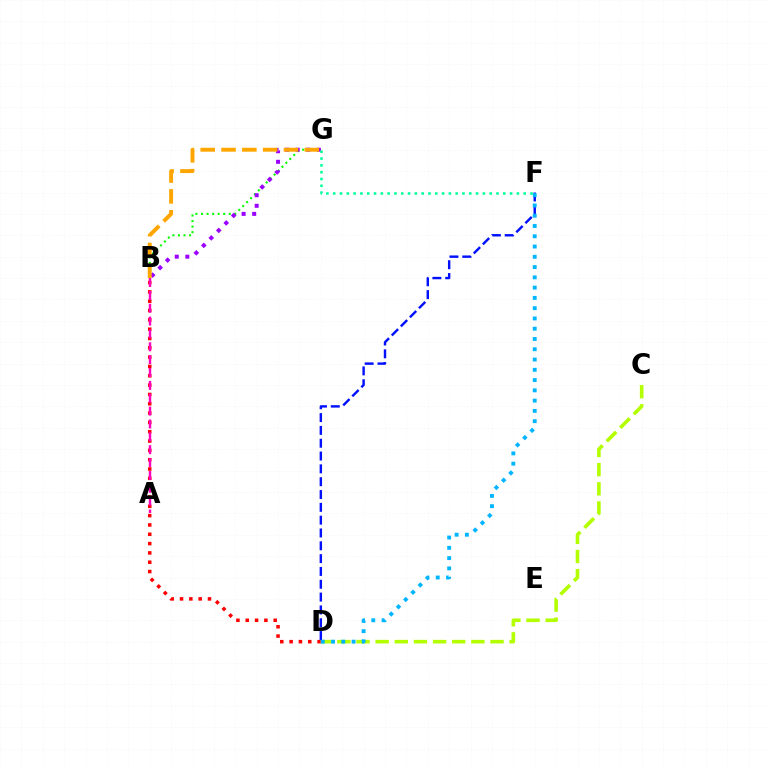{('B', 'D'): [{'color': '#ff0000', 'line_style': 'dotted', 'thickness': 2.53}], ('C', 'D'): [{'color': '#b3ff00', 'line_style': 'dashed', 'thickness': 2.6}], ('D', 'F'): [{'color': '#0010ff', 'line_style': 'dashed', 'thickness': 1.74}, {'color': '#00b5ff', 'line_style': 'dotted', 'thickness': 2.79}], ('B', 'G'): [{'color': '#08ff00', 'line_style': 'dotted', 'thickness': 1.51}, {'color': '#9b00ff', 'line_style': 'dotted', 'thickness': 2.87}, {'color': '#ffa500', 'line_style': 'dashed', 'thickness': 2.83}], ('F', 'G'): [{'color': '#00ff9d', 'line_style': 'dotted', 'thickness': 1.85}], ('A', 'B'): [{'color': '#ff00bd', 'line_style': 'dashed', 'thickness': 1.75}]}